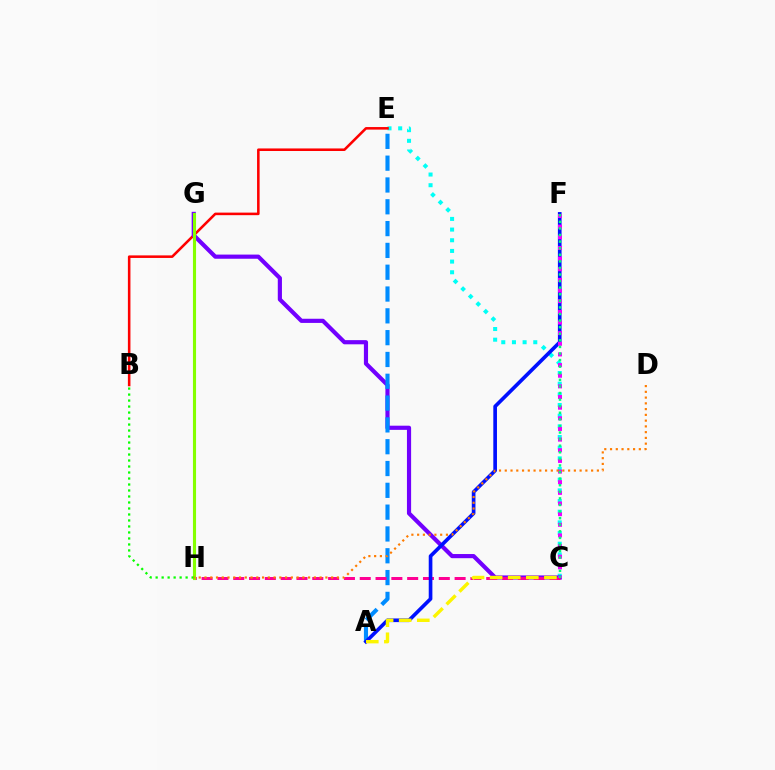{('C', 'E'): [{'color': '#00fff6', 'line_style': 'dotted', 'thickness': 2.9}], ('B', 'E'): [{'color': '#ff0000', 'line_style': 'solid', 'thickness': 1.84}], ('C', 'G'): [{'color': '#7200ff', 'line_style': 'solid', 'thickness': 3.0}], ('A', 'E'): [{'color': '#008cff', 'line_style': 'dashed', 'thickness': 2.96}], ('C', 'H'): [{'color': '#ff0094', 'line_style': 'dashed', 'thickness': 2.15}], ('A', 'F'): [{'color': '#0010ff', 'line_style': 'solid', 'thickness': 2.63}], ('G', 'H'): [{'color': '#84ff00', 'line_style': 'solid', 'thickness': 2.24}], ('B', 'H'): [{'color': '#08ff00', 'line_style': 'dotted', 'thickness': 1.63}], ('C', 'F'): [{'color': '#ee00ff', 'line_style': 'dotted', 'thickness': 2.89}, {'color': '#00ff74', 'line_style': 'dotted', 'thickness': 1.79}], ('A', 'C'): [{'color': '#fcf500', 'line_style': 'dashed', 'thickness': 2.46}], ('D', 'H'): [{'color': '#ff7c00', 'line_style': 'dotted', 'thickness': 1.56}]}